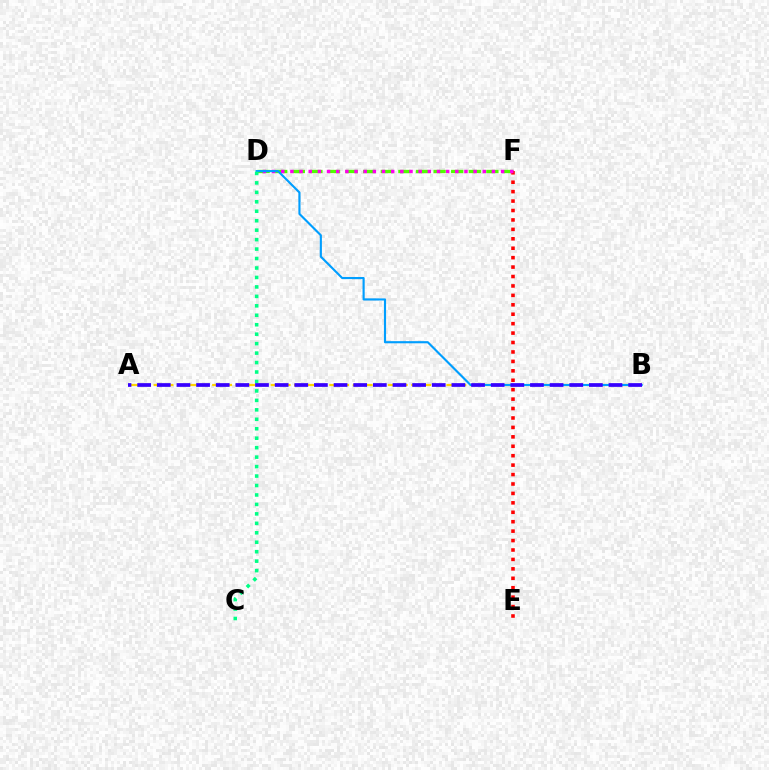{('A', 'B'): [{'color': '#ffd500', 'line_style': 'dashed', 'thickness': 1.59}, {'color': '#3700ff', 'line_style': 'dashed', 'thickness': 2.67}], ('D', 'F'): [{'color': '#4fff00', 'line_style': 'dashed', 'thickness': 2.39}, {'color': '#ff00ed', 'line_style': 'dotted', 'thickness': 2.49}], ('E', 'F'): [{'color': '#ff0000', 'line_style': 'dotted', 'thickness': 2.56}], ('B', 'D'): [{'color': '#009eff', 'line_style': 'solid', 'thickness': 1.54}], ('C', 'D'): [{'color': '#00ff86', 'line_style': 'dotted', 'thickness': 2.57}]}